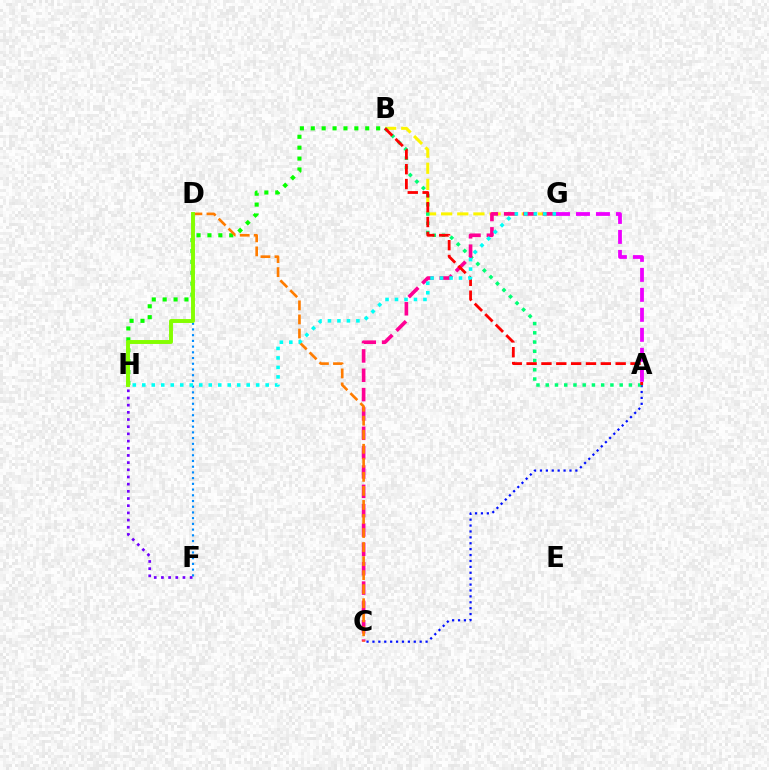{('D', 'F'): [{'color': '#008cff', 'line_style': 'dotted', 'thickness': 1.55}], ('B', 'G'): [{'color': '#fcf500', 'line_style': 'dashed', 'thickness': 2.19}], ('A', 'C'): [{'color': '#0010ff', 'line_style': 'dotted', 'thickness': 1.6}], ('A', 'B'): [{'color': '#00ff74', 'line_style': 'dotted', 'thickness': 2.51}, {'color': '#ff0000', 'line_style': 'dashed', 'thickness': 2.02}], ('C', 'G'): [{'color': '#ff0094', 'line_style': 'dashed', 'thickness': 2.63}], ('B', 'H'): [{'color': '#08ff00', 'line_style': 'dotted', 'thickness': 2.96}], ('C', 'D'): [{'color': '#ff7c00', 'line_style': 'dashed', 'thickness': 1.91}], ('G', 'H'): [{'color': '#00fff6', 'line_style': 'dotted', 'thickness': 2.58}], ('F', 'H'): [{'color': '#7200ff', 'line_style': 'dotted', 'thickness': 1.95}], ('A', 'G'): [{'color': '#ee00ff', 'line_style': 'dashed', 'thickness': 2.71}], ('D', 'H'): [{'color': '#84ff00', 'line_style': 'solid', 'thickness': 2.82}]}